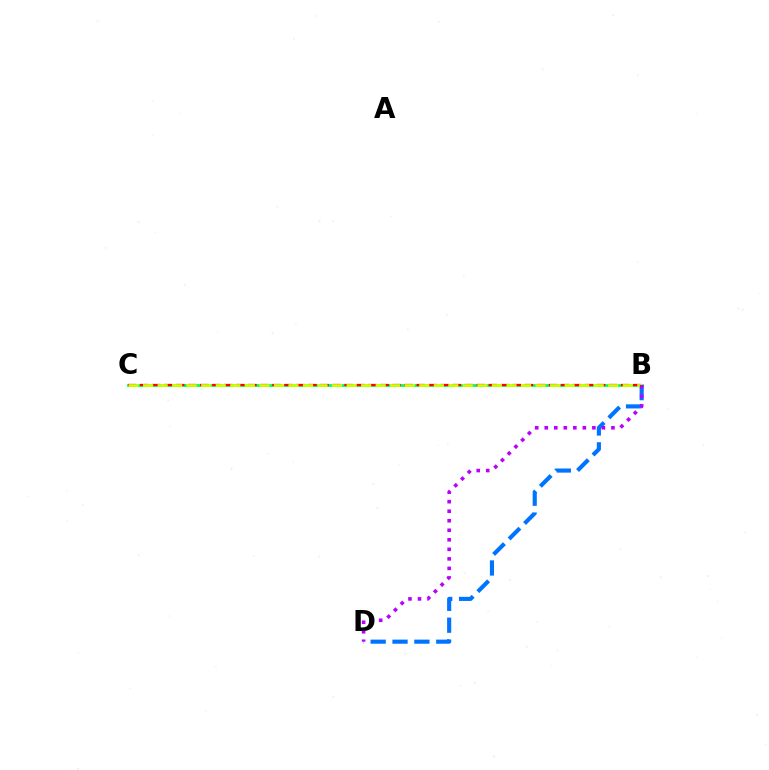{('B', 'C'): [{'color': '#00ff5c', 'line_style': 'solid', 'thickness': 2.0}, {'color': '#ff0000', 'line_style': 'dashed', 'thickness': 1.63}, {'color': '#d1ff00', 'line_style': 'dashed', 'thickness': 1.97}], ('B', 'D'): [{'color': '#0074ff', 'line_style': 'dashed', 'thickness': 2.97}, {'color': '#b900ff', 'line_style': 'dotted', 'thickness': 2.59}]}